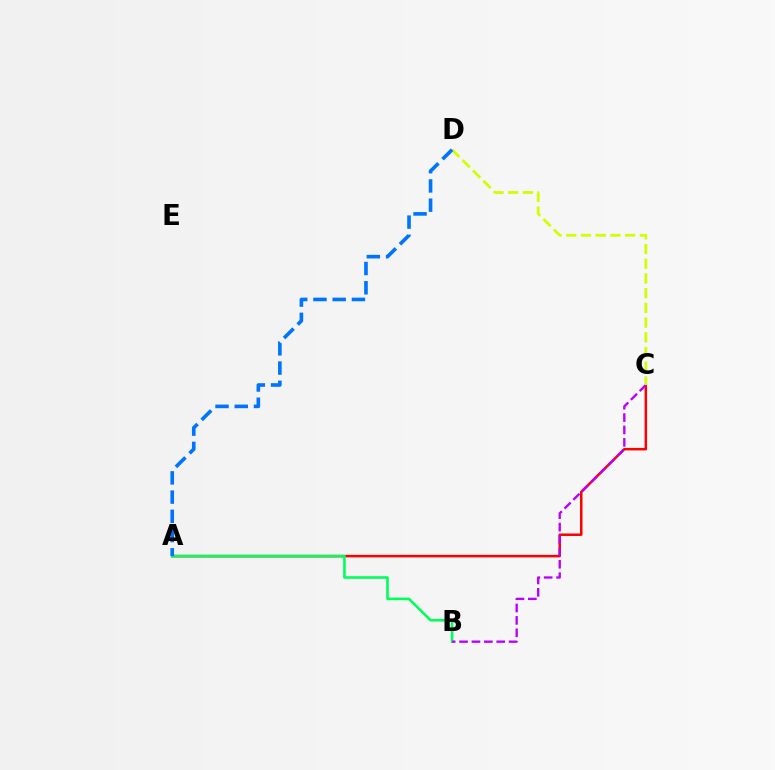{('A', 'C'): [{'color': '#ff0000', 'line_style': 'solid', 'thickness': 1.81}], ('A', 'B'): [{'color': '#00ff5c', 'line_style': 'solid', 'thickness': 1.88}], ('B', 'C'): [{'color': '#b900ff', 'line_style': 'dashed', 'thickness': 1.68}], ('C', 'D'): [{'color': '#d1ff00', 'line_style': 'dashed', 'thickness': 2.0}], ('A', 'D'): [{'color': '#0074ff', 'line_style': 'dashed', 'thickness': 2.61}]}